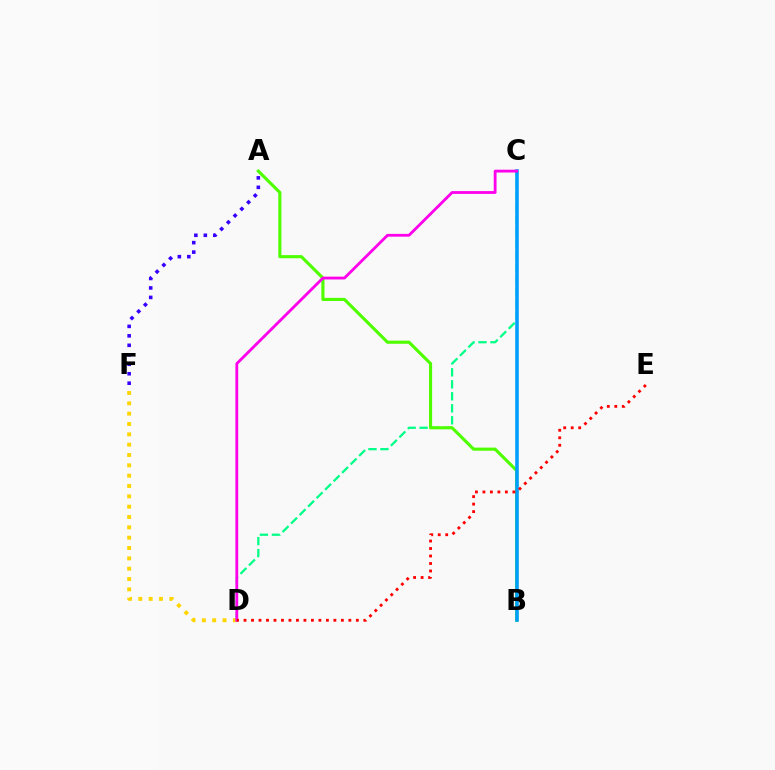{('D', 'F'): [{'color': '#ffd500', 'line_style': 'dotted', 'thickness': 2.81}], ('C', 'D'): [{'color': '#00ff86', 'line_style': 'dashed', 'thickness': 1.63}, {'color': '#ff00ed', 'line_style': 'solid', 'thickness': 2.03}], ('A', 'B'): [{'color': '#4fff00', 'line_style': 'solid', 'thickness': 2.25}], ('B', 'C'): [{'color': '#009eff', 'line_style': 'solid', 'thickness': 2.55}], ('A', 'F'): [{'color': '#3700ff', 'line_style': 'dotted', 'thickness': 2.57}], ('D', 'E'): [{'color': '#ff0000', 'line_style': 'dotted', 'thickness': 2.03}]}